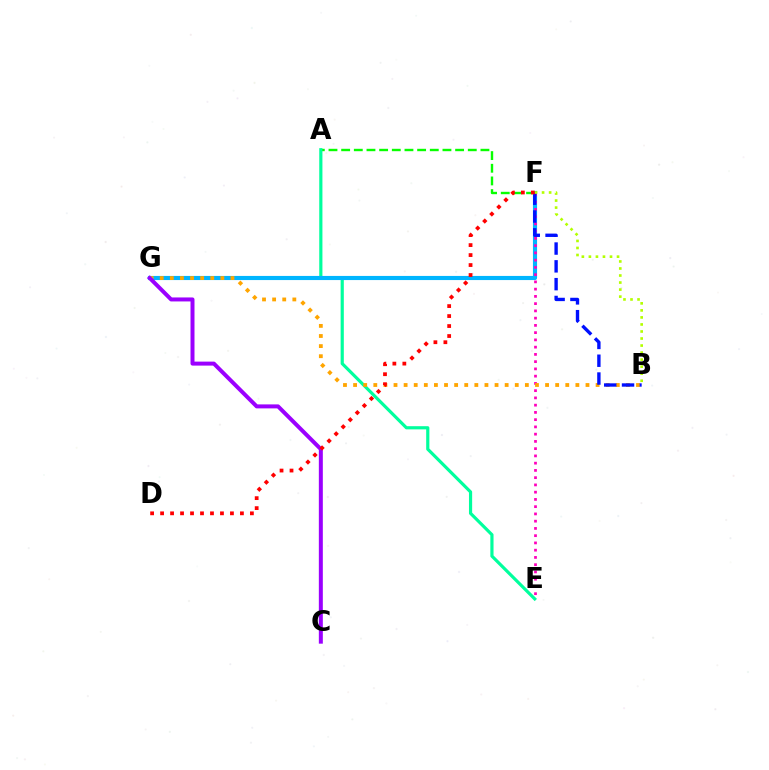{('A', 'F'): [{'color': '#08ff00', 'line_style': 'dashed', 'thickness': 1.72}], ('A', 'E'): [{'color': '#00ff9d', 'line_style': 'solid', 'thickness': 2.29}], ('F', 'G'): [{'color': '#00b5ff', 'line_style': 'solid', 'thickness': 2.98}], ('E', 'F'): [{'color': '#ff00bd', 'line_style': 'dotted', 'thickness': 1.97}], ('B', 'G'): [{'color': '#ffa500', 'line_style': 'dotted', 'thickness': 2.75}], ('C', 'G'): [{'color': '#9b00ff', 'line_style': 'solid', 'thickness': 2.87}], ('B', 'F'): [{'color': '#0010ff', 'line_style': 'dashed', 'thickness': 2.42}, {'color': '#b3ff00', 'line_style': 'dotted', 'thickness': 1.91}], ('D', 'F'): [{'color': '#ff0000', 'line_style': 'dotted', 'thickness': 2.71}]}